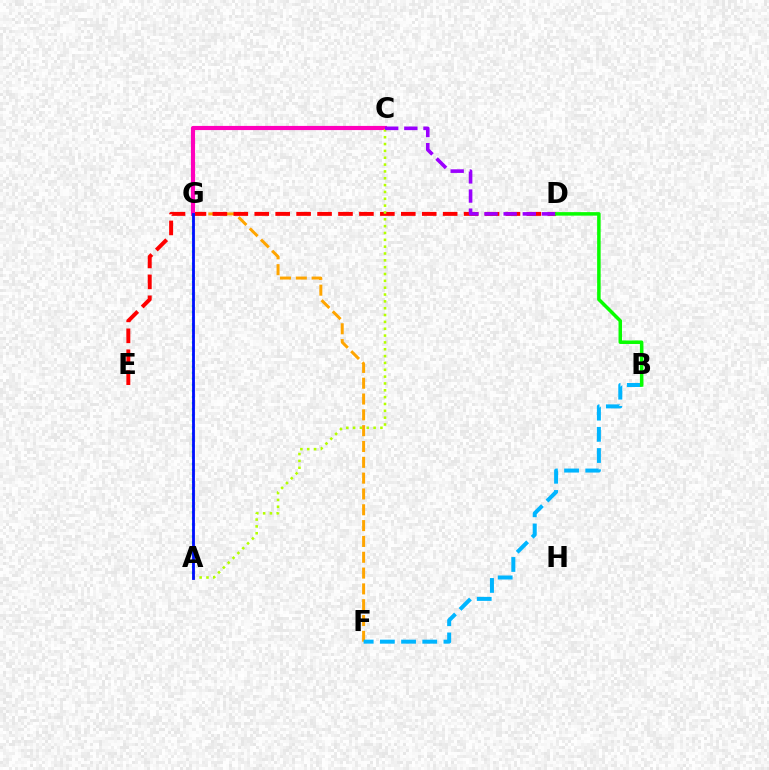{('F', 'G'): [{'color': '#ffa500', 'line_style': 'dashed', 'thickness': 2.15}], ('B', 'F'): [{'color': '#00b5ff', 'line_style': 'dashed', 'thickness': 2.88}], ('D', 'E'): [{'color': '#ff0000', 'line_style': 'dashed', 'thickness': 2.84}], ('B', 'D'): [{'color': '#08ff00', 'line_style': 'solid', 'thickness': 2.53}], ('C', 'G'): [{'color': '#ff00bd', 'line_style': 'solid', 'thickness': 2.98}], ('A', 'C'): [{'color': '#b3ff00', 'line_style': 'dotted', 'thickness': 1.86}], ('A', 'G'): [{'color': '#00ff9d', 'line_style': 'dotted', 'thickness': 1.65}, {'color': '#0010ff', 'line_style': 'solid', 'thickness': 2.04}], ('C', 'D'): [{'color': '#9b00ff', 'line_style': 'dashed', 'thickness': 2.6}]}